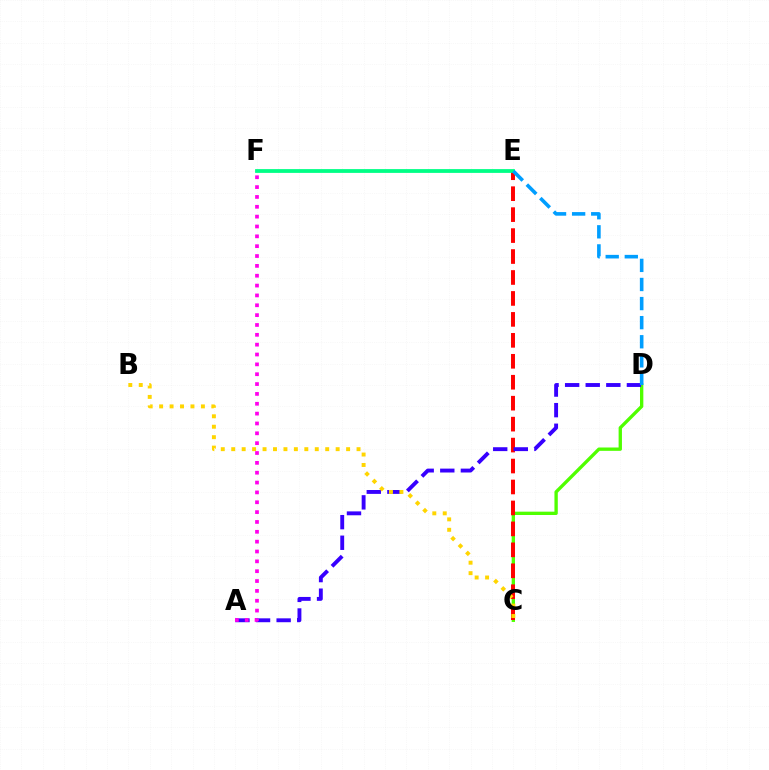{('C', 'D'): [{'color': '#4fff00', 'line_style': 'solid', 'thickness': 2.4}], ('C', 'E'): [{'color': '#ff0000', 'line_style': 'dashed', 'thickness': 2.85}], ('A', 'D'): [{'color': '#3700ff', 'line_style': 'dashed', 'thickness': 2.8}], ('E', 'F'): [{'color': '#00ff86', 'line_style': 'solid', 'thickness': 2.73}], ('B', 'C'): [{'color': '#ffd500', 'line_style': 'dotted', 'thickness': 2.84}], ('D', 'E'): [{'color': '#009eff', 'line_style': 'dashed', 'thickness': 2.59}], ('A', 'F'): [{'color': '#ff00ed', 'line_style': 'dotted', 'thickness': 2.68}]}